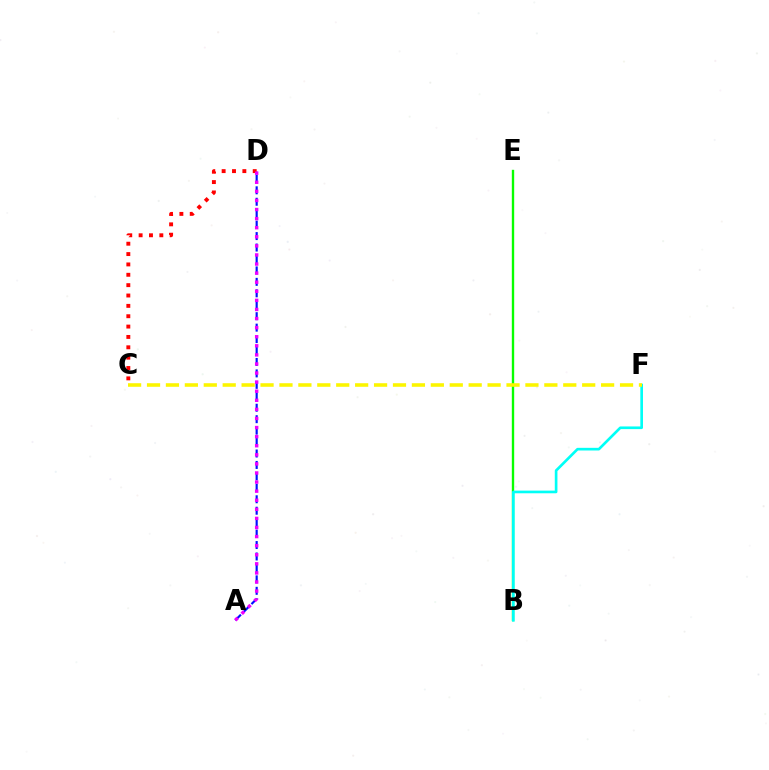{('B', 'E'): [{'color': '#08ff00', 'line_style': 'solid', 'thickness': 1.71}], ('A', 'D'): [{'color': '#0010ff', 'line_style': 'dashed', 'thickness': 1.55}, {'color': '#ee00ff', 'line_style': 'dotted', 'thickness': 2.47}], ('B', 'F'): [{'color': '#00fff6', 'line_style': 'solid', 'thickness': 1.92}], ('C', 'D'): [{'color': '#ff0000', 'line_style': 'dotted', 'thickness': 2.81}], ('C', 'F'): [{'color': '#fcf500', 'line_style': 'dashed', 'thickness': 2.57}]}